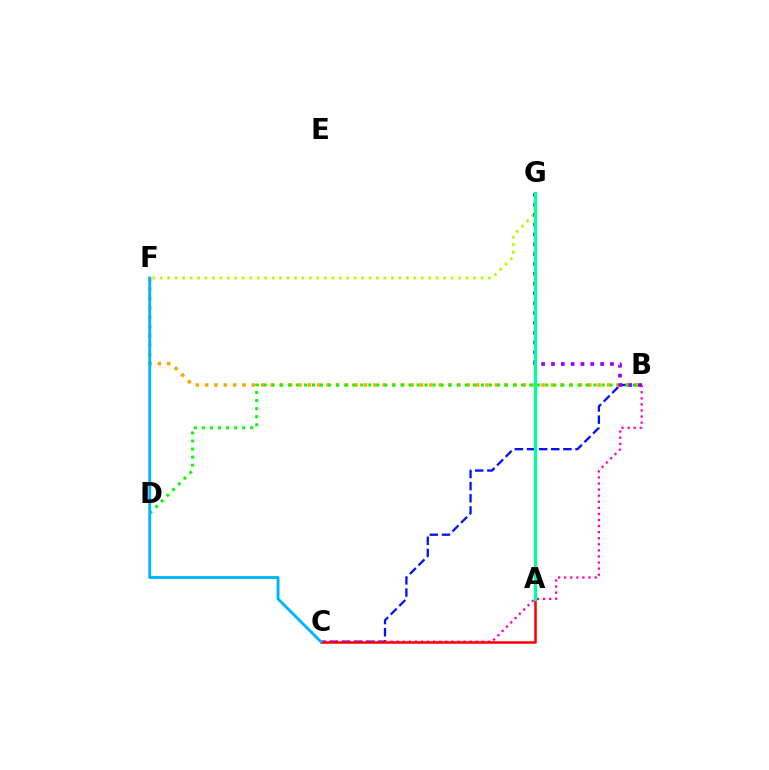{('B', 'C'): [{'color': '#0010ff', 'line_style': 'dashed', 'thickness': 1.65}, {'color': '#ff00bd', 'line_style': 'dotted', 'thickness': 1.65}], ('B', 'F'): [{'color': '#ffa500', 'line_style': 'dotted', 'thickness': 2.54}], ('F', 'G'): [{'color': '#b3ff00', 'line_style': 'dotted', 'thickness': 2.03}], ('B', 'D'): [{'color': '#08ff00', 'line_style': 'dotted', 'thickness': 2.19}], ('A', 'C'): [{'color': '#ff0000', 'line_style': 'solid', 'thickness': 1.82}], ('B', 'G'): [{'color': '#9b00ff', 'line_style': 'dotted', 'thickness': 2.67}], ('A', 'G'): [{'color': '#00ff9d', 'line_style': 'solid', 'thickness': 2.34}], ('C', 'F'): [{'color': '#00b5ff', 'line_style': 'solid', 'thickness': 2.09}]}